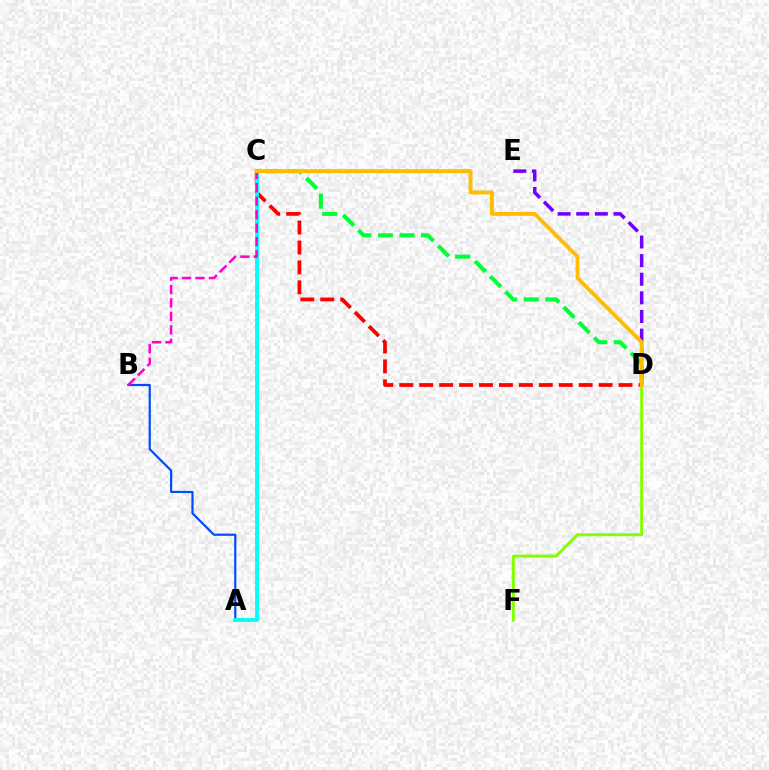{('C', 'D'): [{'color': '#00ff39', 'line_style': 'dashed', 'thickness': 2.93}, {'color': '#ff0000', 'line_style': 'dashed', 'thickness': 2.71}, {'color': '#ffbd00', 'line_style': 'solid', 'thickness': 2.8}], ('A', 'B'): [{'color': '#004bff', 'line_style': 'solid', 'thickness': 1.58}], ('A', 'C'): [{'color': '#00fff6', 'line_style': 'solid', 'thickness': 2.77}], ('D', 'E'): [{'color': '#7200ff', 'line_style': 'dashed', 'thickness': 2.53}], ('D', 'F'): [{'color': '#84ff00', 'line_style': 'solid', 'thickness': 2.11}], ('B', 'C'): [{'color': '#ff00cf', 'line_style': 'dashed', 'thickness': 1.83}]}